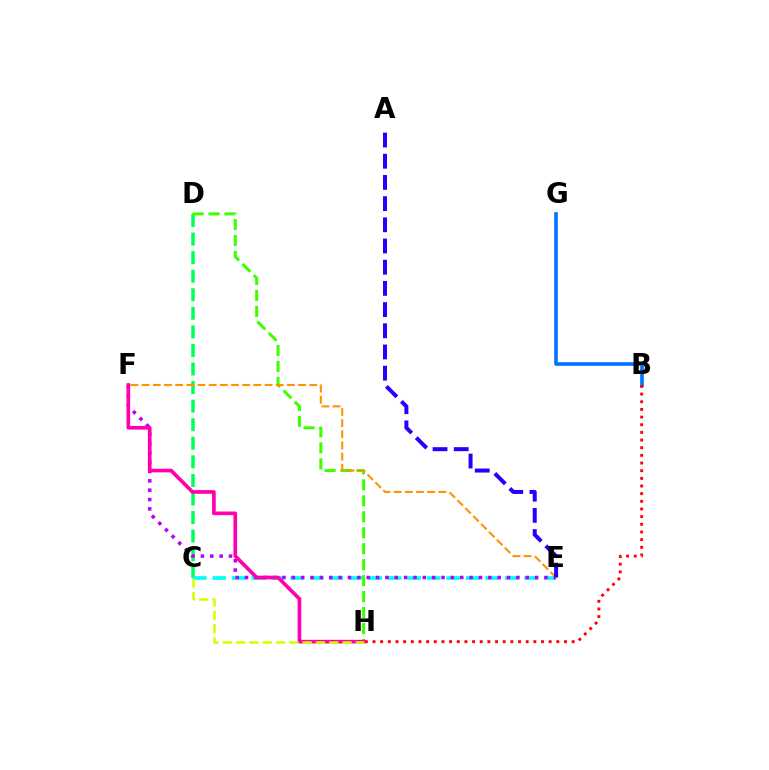{('C', 'D'): [{'color': '#00ff5c', 'line_style': 'dashed', 'thickness': 2.52}], ('C', 'E'): [{'color': '#00fff6', 'line_style': 'dashed', 'thickness': 2.65}], ('E', 'F'): [{'color': '#b900ff', 'line_style': 'dotted', 'thickness': 2.54}, {'color': '#ff9400', 'line_style': 'dashed', 'thickness': 1.52}], ('D', 'H'): [{'color': '#3dff00', 'line_style': 'dashed', 'thickness': 2.17}], ('B', 'G'): [{'color': '#0074ff', 'line_style': 'solid', 'thickness': 2.61}], ('F', 'H'): [{'color': '#ff00ac', 'line_style': 'solid', 'thickness': 2.64}], ('A', 'E'): [{'color': '#2500ff', 'line_style': 'dashed', 'thickness': 2.88}], ('C', 'H'): [{'color': '#d1ff00', 'line_style': 'dashed', 'thickness': 1.81}], ('B', 'H'): [{'color': '#ff0000', 'line_style': 'dotted', 'thickness': 2.08}]}